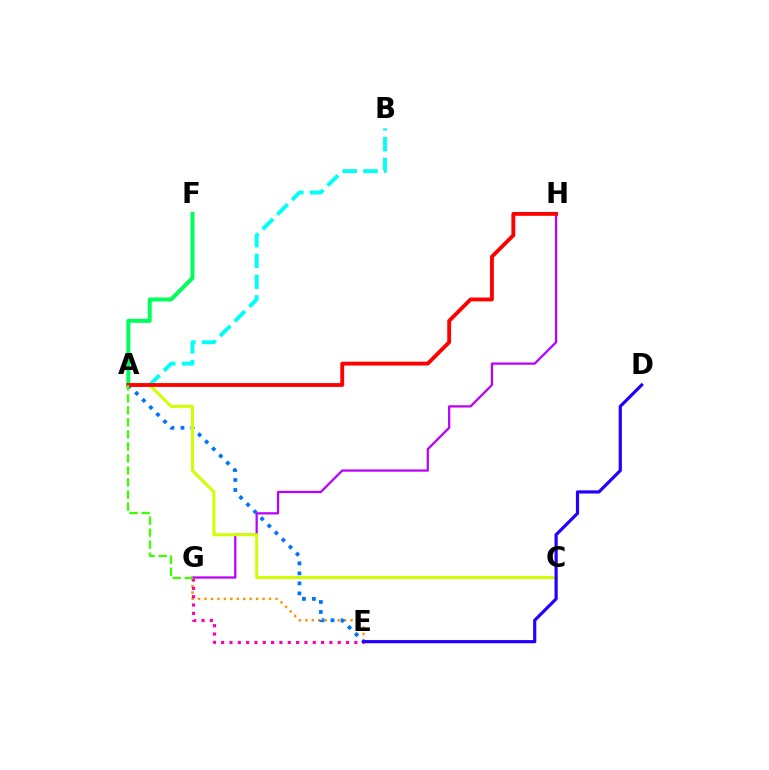{('E', 'G'): [{'color': '#ff9400', 'line_style': 'dotted', 'thickness': 1.75}, {'color': '#ff00ac', 'line_style': 'dotted', 'thickness': 2.26}], ('A', 'F'): [{'color': '#00ff5c', 'line_style': 'solid', 'thickness': 2.87}], ('A', 'B'): [{'color': '#00fff6', 'line_style': 'dashed', 'thickness': 2.82}], ('G', 'H'): [{'color': '#b900ff', 'line_style': 'solid', 'thickness': 1.62}], ('A', 'E'): [{'color': '#0074ff', 'line_style': 'dotted', 'thickness': 2.72}], ('A', 'C'): [{'color': '#d1ff00', 'line_style': 'solid', 'thickness': 2.16}], ('A', 'H'): [{'color': '#ff0000', 'line_style': 'solid', 'thickness': 2.77}], ('A', 'G'): [{'color': '#3dff00', 'line_style': 'dashed', 'thickness': 1.63}], ('D', 'E'): [{'color': '#2500ff', 'line_style': 'solid', 'thickness': 2.29}]}